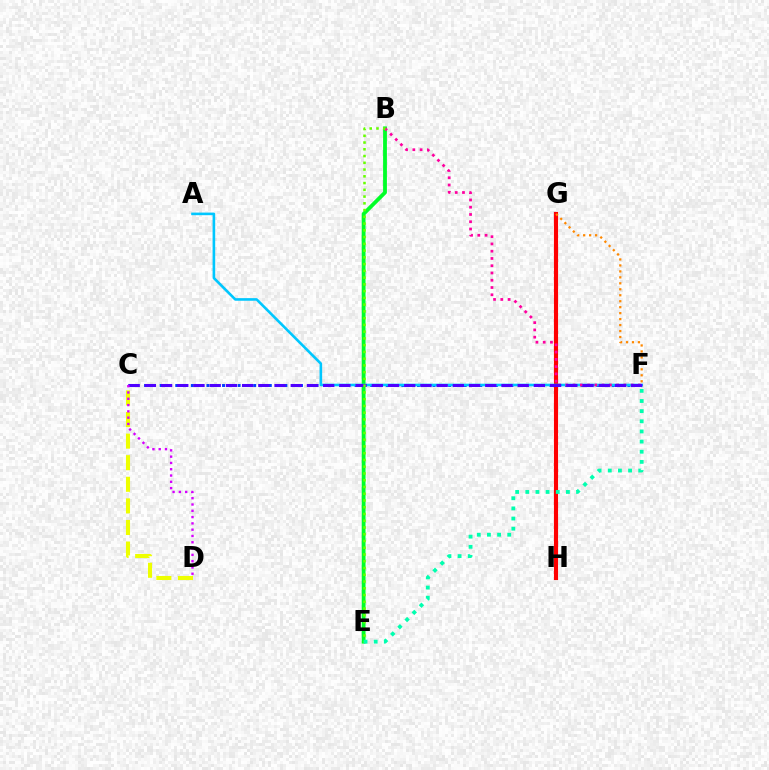{('C', 'F'): [{'color': '#003fff', 'line_style': 'dotted', 'thickness': 2.12}, {'color': '#4f00ff', 'line_style': 'dashed', 'thickness': 2.2}], ('G', 'H'): [{'color': '#ff0000', 'line_style': 'solid', 'thickness': 2.97}], ('B', 'E'): [{'color': '#00ff27', 'line_style': 'solid', 'thickness': 2.74}, {'color': '#66ff00', 'line_style': 'dotted', 'thickness': 1.83}], ('C', 'D'): [{'color': '#eeff00', 'line_style': 'dashed', 'thickness': 2.93}, {'color': '#d600ff', 'line_style': 'dotted', 'thickness': 1.71}], ('A', 'F'): [{'color': '#00c7ff', 'line_style': 'solid', 'thickness': 1.88}], ('B', 'F'): [{'color': '#ff00a0', 'line_style': 'dotted', 'thickness': 1.97}], ('E', 'F'): [{'color': '#00ffaf', 'line_style': 'dotted', 'thickness': 2.76}], ('F', 'G'): [{'color': '#ff8800', 'line_style': 'dotted', 'thickness': 1.62}]}